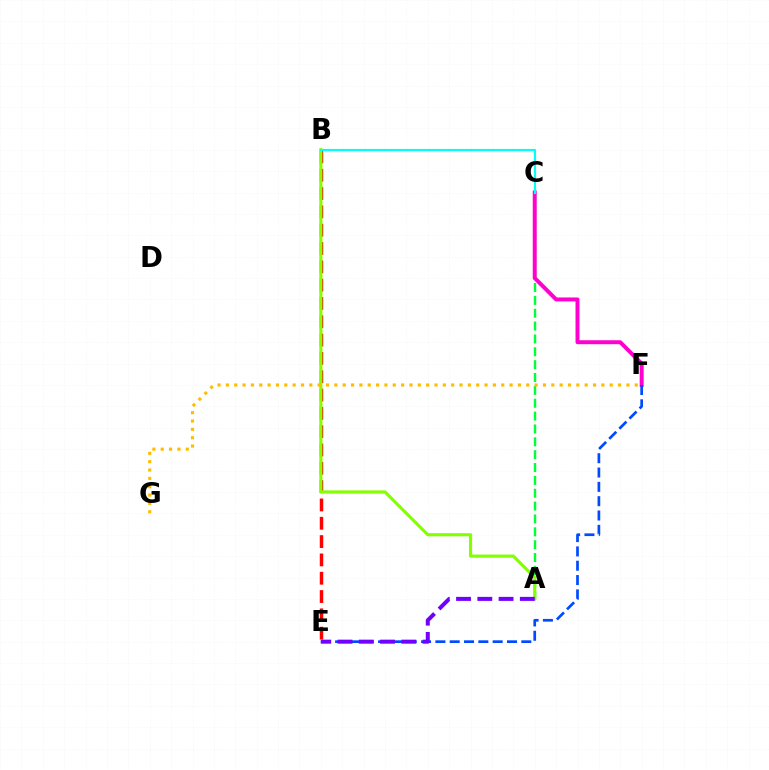{('A', 'C'): [{'color': '#00ff39', 'line_style': 'dashed', 'thickness': 1.75}], ('C', 'F'): [{'color': '#ff00cf', 'line_style': 'solid', 'thickness': 2.85}], ('B', 'E'): [{'color': '#ff0000', 'line_style': 'dashed', 'thickness': 2.49}], ('A', 'B'): [{'color': '#84ff00', 'line_style': 'solid', 'thickness': 2.25}], ('E', 'F'): [{'color': '#004bff', 'line_style': 'dashed', 'thickness': 1.95}], ('A', 'E'): [{'color': '#7200ff', 'line_style': 'dashed', 'thickness': 2.89}], ('F', 'G'): [{'color': '#ffbd00', 'line_style': 'dotted', 'thickness': 2.27}], ('B', 'C'): [{'color': '#00fff6', 'line_style': 'solid', 'thickness': 1.55}]}